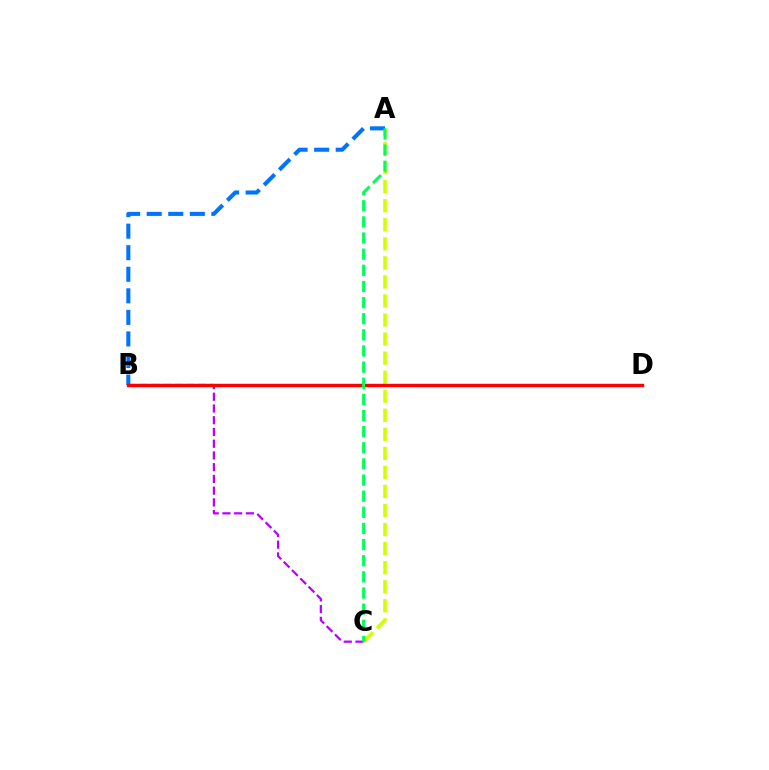{('A', 'C'): [{'color': '#d1ff00', 'line_style': 'dashed', 'thickness': 2.59}, {'color': '#00ff5c', 'line_style': 'dashed', 'thickness': 2.19}], ('B', 'C'): [{'color': '#b900ff', 'line_style': 'dashed', 'thickness': 1.59}], ('A', 'B'): [{'color': '#0074ff', 'line_style': 'dashed', 'thickness': 2.93}], ('B', 'D'): [{'color': '#ff0000', 'line_style': 'solid', 'thickness': 2.46}]}